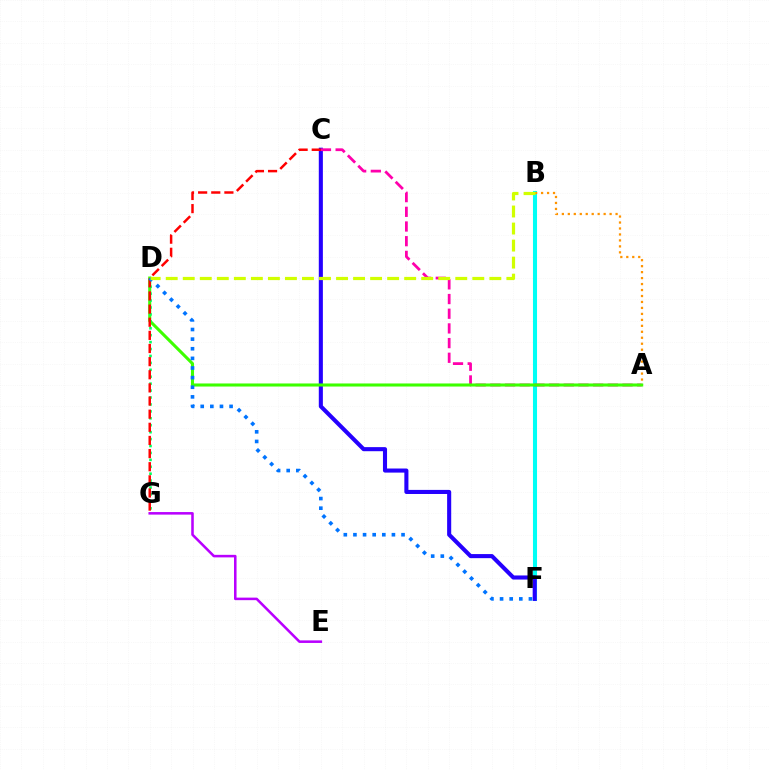{('B', 'F'): [{'color': '#00fff6', 'line_style': 'solid', 'thickness': 2.92}], ('C', 'F'): [{'color': '#2500ff', 'line_style': 'solid', 'thickness': 2.94}], ('E', 'G'): [{'color': '#b900ff', 'line_style': 'solid', 'thickness': 1.83}], ('A', 'B'): [{'color': '#ff9400', 'line_style': 'dotted', 'thickness': 1.62}], ('A', 'C'): [{'color': '#ff00ac', 'line_style': 'dashed', 'thickness': 1.99}], ('A', 'D'): [{'color': '#3dff00', 'line_style': 'solid', 'thickness': 2.21}], ('D', 'G'): [{'color': '#00ff5c', 'line_style': 'dotted', 'thickness': 1.88}], ('C', 'G'): [{'color': '#ff0000', 'line_style': 'dashed', 'thickness': 1.78}], ('D', 'F'): [{'color': '#0074ff', 'line_style': 'dotted', 'thickness': 2.61}], ('B', 'D'): [{'color': '#d1ff00', 'line_style': 'dashed', 'thickness': 2.31}]}